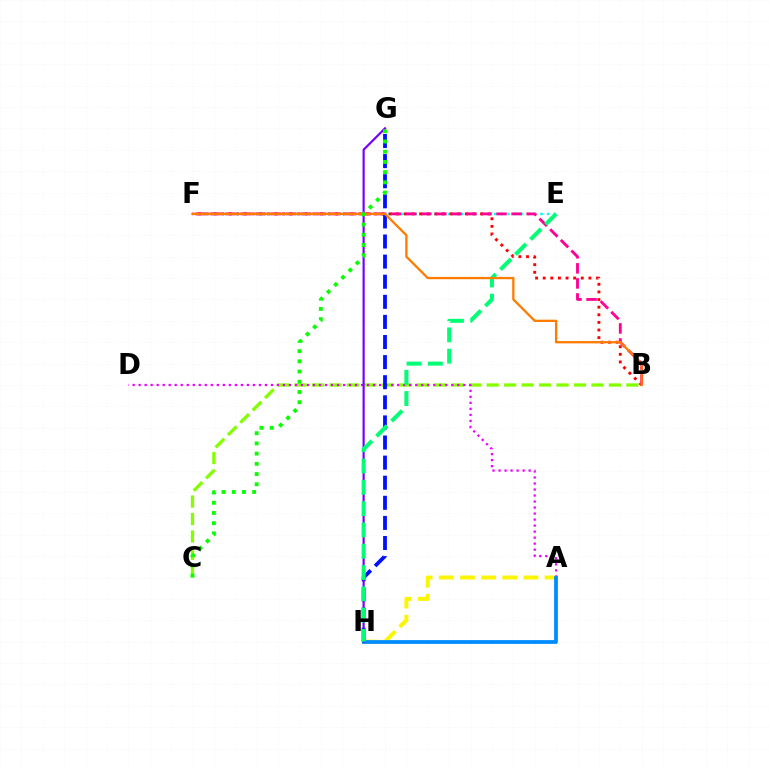{('B', 'C'): [{'color': '#84ff00', 'line_style': 'dashed', 'thickness': 2.37}], ('E', 'F'): [{'color': '#00fff6', 'line_style': 'dotted', 'thickness': 1.8}], ('A', 'D'): [{'color': '#ee00ff', 'line_style': 'dotted', 'thickness': 1.63}], ('A', 'H'): [{'color': '#fcf500', 'line_style': 'dashed', 'thickness': 2.87}, {'color': '#008cff', 'line_style': 'solid', 'thickness': 2.71}], ('B', 'F'): [{'color': '#ff0000', 'line_style': 'dotted', 'thickness': 2.07}, {'color': '#ff0094', 'line_style': 'dashed', 'thickness': 2.04}, {'color': '#ff7c00', 'line_style': 'solid', 'thickness': 1.66}], ('G', 'H'): [{'color': '#0010ff', 'line_style': 'dashed', 'thickness': 2.73}, {'color': '#7200ff', 'line_style': 'solid', 'thickness': 1.56}], ('E', 'H'): [{'color': '#00ff74', 'line_style': 'dashed', 'thickness': 2.89}], ('C', 'G'): [{'color': '#08ff00', 'line_style': 'dotted', 'thickness': 2.77}]}